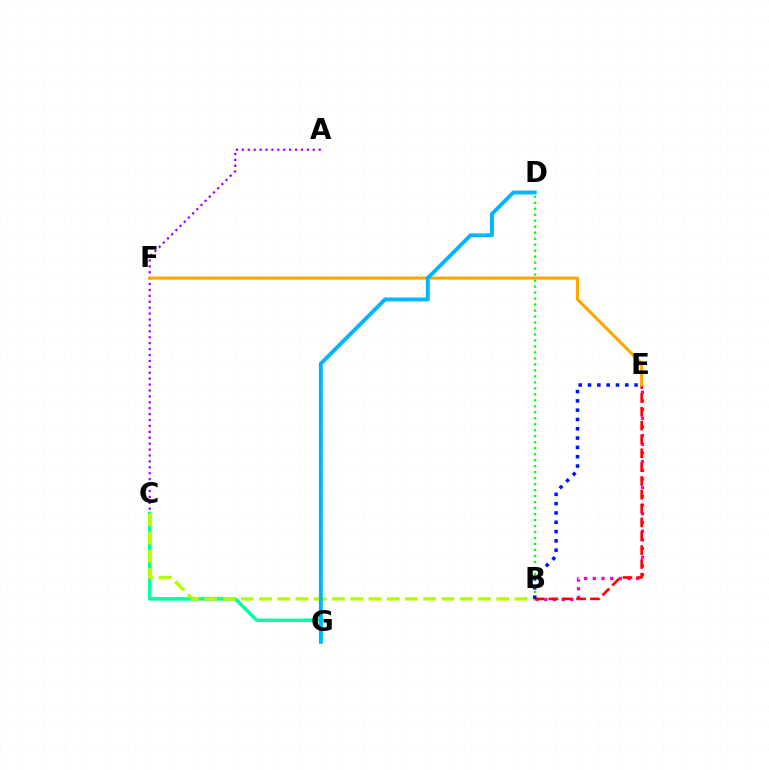{('C', 'G'): [{'color': '#00ff9d', 'line_style': 'solid', 'thickness': 2.5}], ('A', 'C'): [{'color': '#9b00ff', 'line_style': 'dotted', 'thickness': 1.61}], ('B', 'C'): [{'color': '#b3ff00', 'line_style': 'dashed', 'thickness': 2.48}], ('B', 'E'): [{'color': '#ff00bd', 'line_style': 'dotted', 'thickness': 2.36}, {'color': '#ff0000', 'line_style': 'dashed', 'thickness': 1.88}, {'color': '#0010ff', 'line_style': 'dotted', 'thickness': 2.53}], ('B', 'D'): [{'color': '#08ff00', 'line_style': 'dotted', 'thickness': 1.63}], ('E', 'F'): [{'color': '#ffa500', 'line_style': 'solid', 'thickness': 2.21}], ('D', 'G'): [{'color': '#00b5ff', 'line_style': 'solid', 'thickness': 2.8}]}